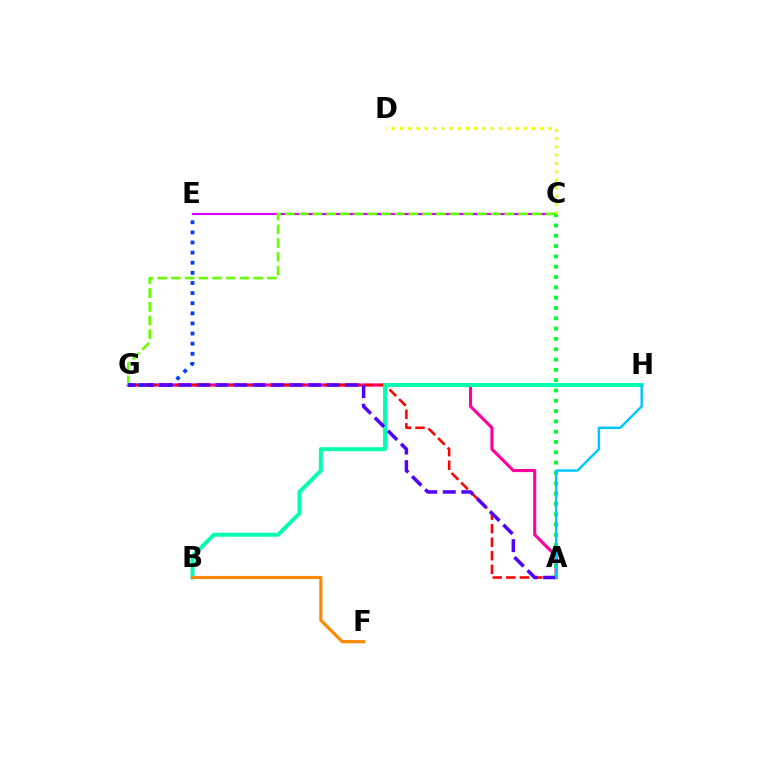{('A', 'G'): [{'color': '#ff00a0', 'line_style': 'solid', 'thickness': 2.24}, {'color': '#ff0000', 'line_style': 'dashed', 'thickness': 1.84}, {'color': '#4f00ff', 'line_style': 'dashed', 'thickness': 2.52}], ('C', 'E'): [{'color': '#d600ff', 'line_style': 'solid', 'thickness': 1.56}], ('C', 'G'): [{'color': '#66ff00', 'line_style': 'dashed', 'thickness': 1.86}], ('A', 'C'): [{'color': '#00ff27', 'line_style': 'dotted', 'thickness': 2.8}], ('C', 'D'): [{'color': '#eeff00', 'line_style': 'dotted', 'thickness': 2.24}], ('B', 'H'): [{'color': '#00ffaf', 'line_style': 'solid', 'thickness': 2.84}], ('E', 'G'): [{'color': '#003fff', 'line_style': 'dotted', 'thickness': 2.75}], ('B', 'F'): [{'color': '#ff8800', 'line_style': 'solid', 'thickness': 2.27}], ('A', 'H'): [{'color': '#00c7ff', 'line_style': 'solid', 'thickness': 1.75}]}